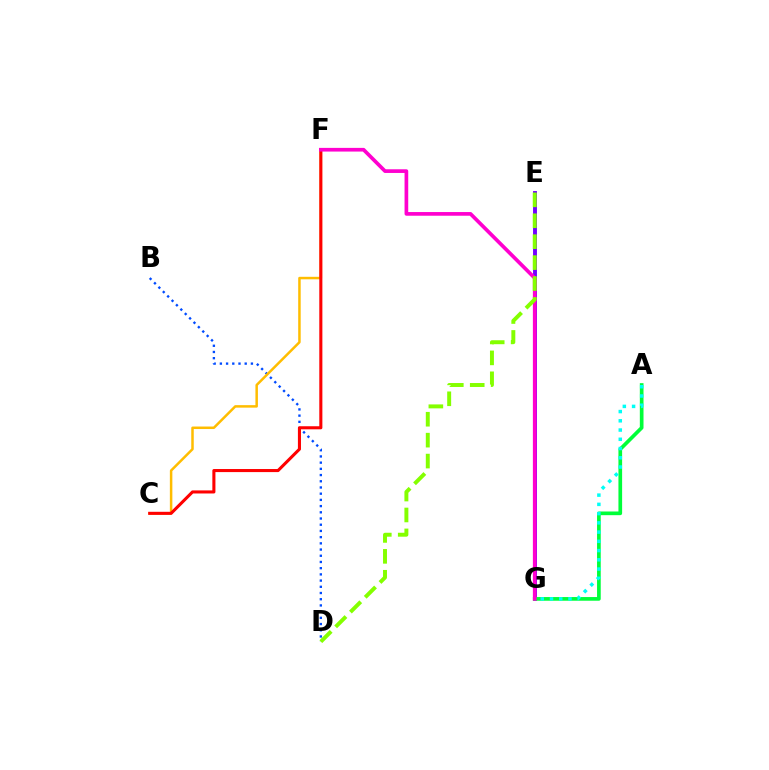{('E', 'G'): [{'color': '#7200ff', 'line_style': 'solid', 'thickness': 2.81}], ('A', 'G'): [{'color': '#00ff39', 'line_style': 'solid', 'thickness': 2.65}, {'color': '#00fff6', 'line_style': 'dotted', 'thickness': 2.51}], ('B', 'D'): [{'color': '#004bff', 'line_style': 'dotted', 'thickness': 1.69}], ('C', 'F'): [{'color': '#ffbd00', 'line_style': 'solid', 'thickness': 1.8}, {'color': '#ff0000', 'line_style': 'solid', 'thickness': 2.21}], ('F', 'G'): [{'color': '#ff00cf', 'line_style': 'solid', 'thickness': 2.65}], ('D', 'E'): [{'color': '#84ff00', 'line_style': 'dashed', 'thickness': 2.84}]}